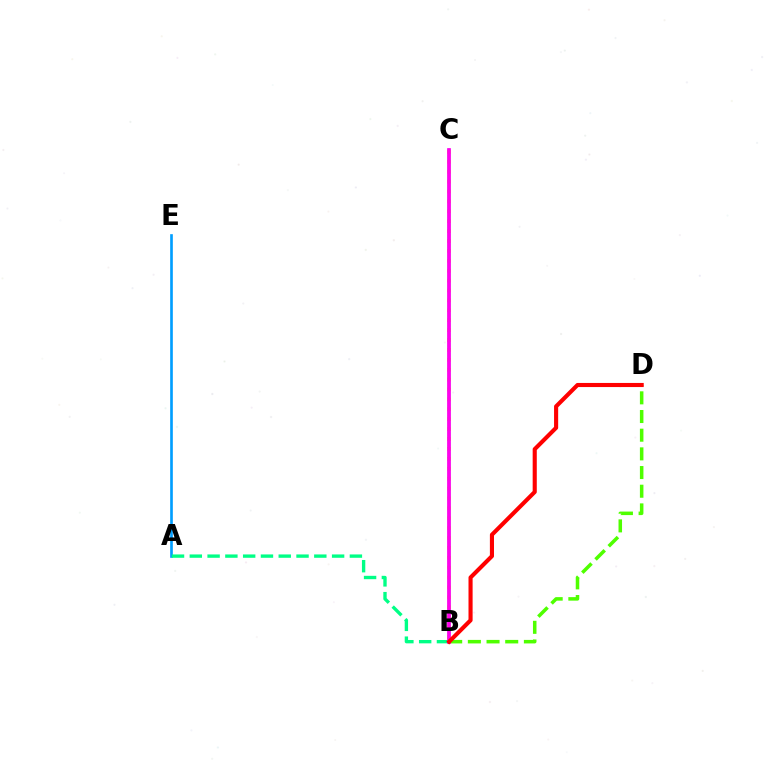{('B', 'C'): [{'color': '#3700ff', 'line_style': 'solid', 'thickness': 1.7}, {'color': '#ffd500', 'line_style': 'dotted', 'thickness': 2.69}, {'color': '#ff00ed', 'line_style': 'solid', 'thickness': 2.66}], ('A', 'E'): [{'color': '#009eff', 'line_style': 'solid', 'thickness': 1.91}], ('A', 'B'): [{'color': '#00ff86', 'line_style': 'dashed', 'thickness': 2.42}], ('B', 'D'): [{'color': '#4fff00', 'line_style': 'dashed', 'thickness': 2.54}, {'color': '#ff0000', 'line_style': 'solid', 'thickness': 2.96}]}